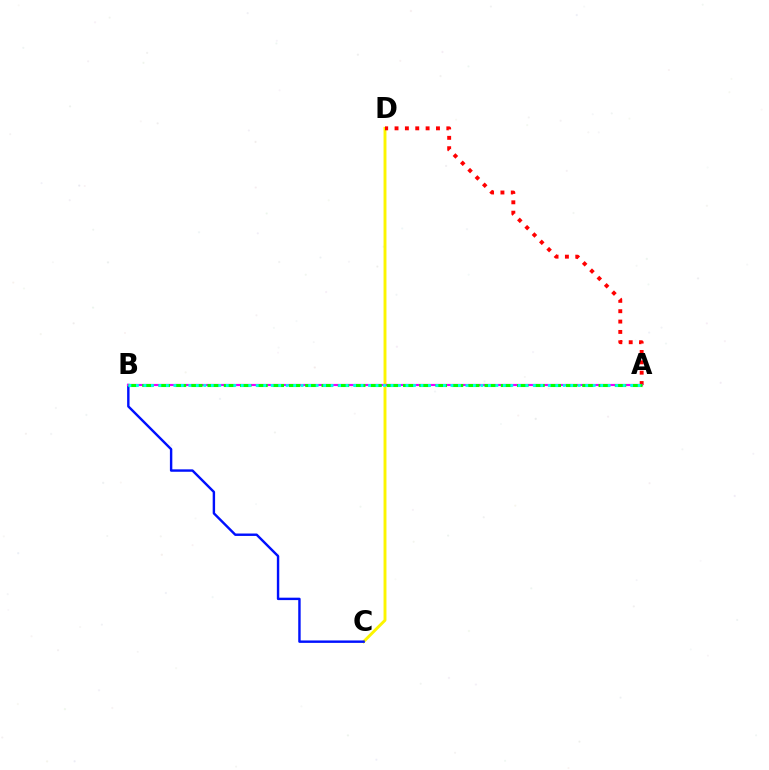{('C', 'D'): [{'color': '#fcf500', 'line_style': 'solid', 'thickness': 2.09}], ('B', 'C'): [{'color': '#0010ff', 'line_style': 'solid', 'thickness': 1.74}], ('A', 'D'): [{'color': '#ff0000', 'line_style': 'dotted', 'thickness': 2.81}], ('A', 'B'): [{'color': '#ee00ff', 'line_style': 'solid', 'thickness': 1.56}, {'color': '#08ff00', 'line_style': 'dashed', 'thickness': 2.21}, {'color': '#00fff6', 'line_style': 'dotted', 'thickness': 2.03}]}